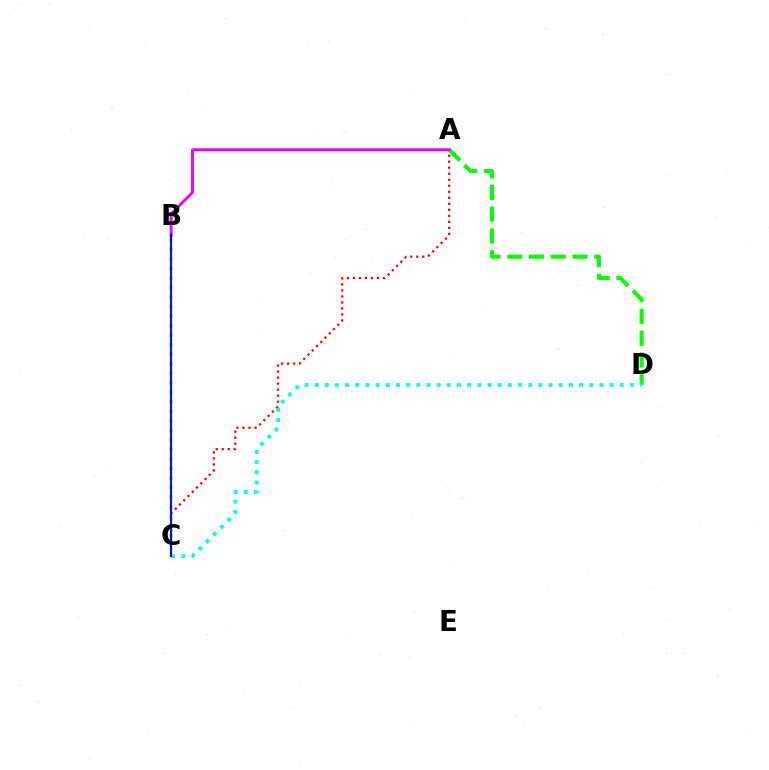{('A', 'D'): [{'color': '#08ff00', 'line_style': 'dashed', 'thickness': 2.96}], ('A', 'C'): [{'color': '#ff0000', 'line_style': 'dotted', 'thickness': 1.63}], ('C', 'D'): [{'color': '#00fff6', 'line_style': 'dotted', 'thickness': 2.76}], ('B', 'C'): [{'color': '#fcf500', 'line_style': 'dotted', 'thickness': 2.59}, {'color': '#0010ff', 'line_style': 'solid', 'thickness': 1.58}], ('A', 'B'): [{'color': '#ee00ff', 'line_style': 'solid', 'thickness': 2.09}]}